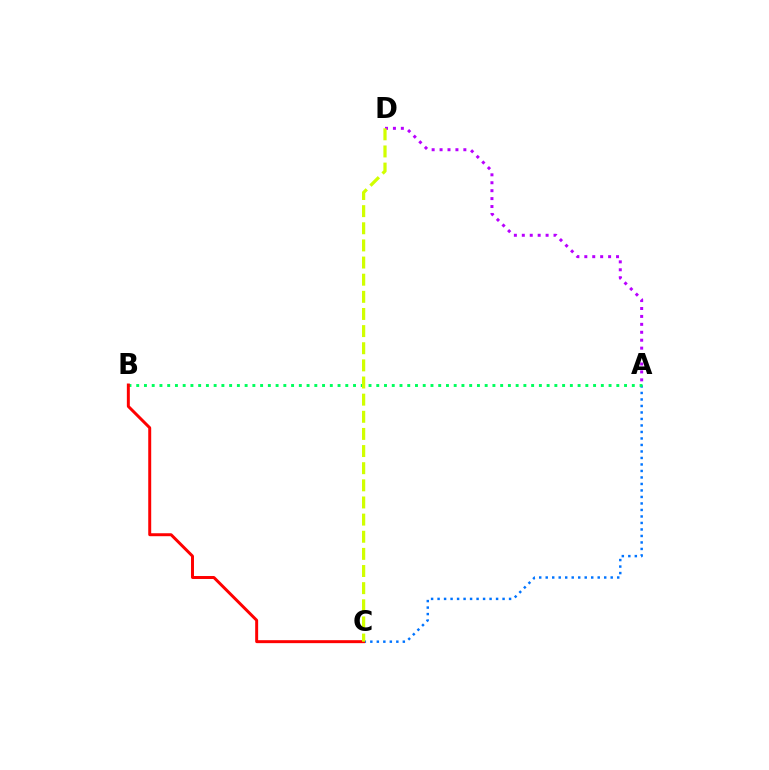{('A', 'C'): [{'color': '#0074ff', 'line_style': 'dotted', 'thickness': 1.77}], ('A', 'D'): [{'color': '#b900ff', 'line_style': 'dotted', 'thickness': 2.15}], ('A', 'B'): [{'color': '#00ff5c', 'line_style': 'dotted', 'thickness': 2.1}], ('B', 'C'): [{'color': '#ff0000', 'line_style': 'solid', 'thickness': 2.13}], ('C', 'D'): [{'color': '#d1ff00', 'line_style': 'dashed', 'thickness': 2.33}]}